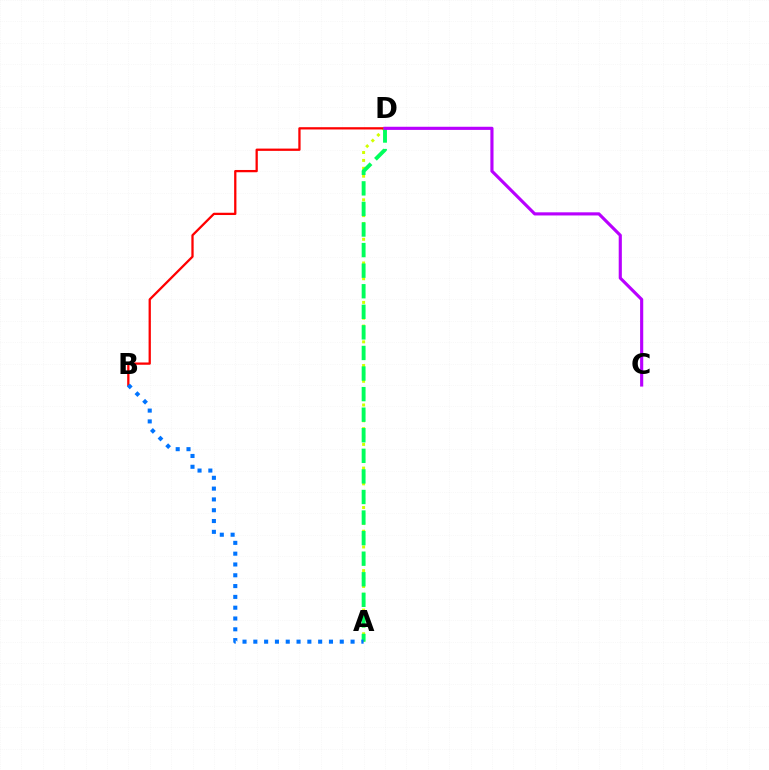{('A', 'D'): [{'color': '#d1ff00', 'line_style': 'dotted', 'thickness': 2.14}, {'color': '#00ff5c', 'line_style': 'dashed', 'thickness': 2.79}], ('B', 'D'): [{'color': '#ff0000', 'line_style': 'solid', 'thickness': 1.64}], ('A', 'B'): [{'color': '#0074ff', 'line_style': 'dotted', 'thickness': 2.94}], ('C', 'D'): [{'color': '#b900ff', 'line_style': 'solid', 'thickness': 2.26}]}